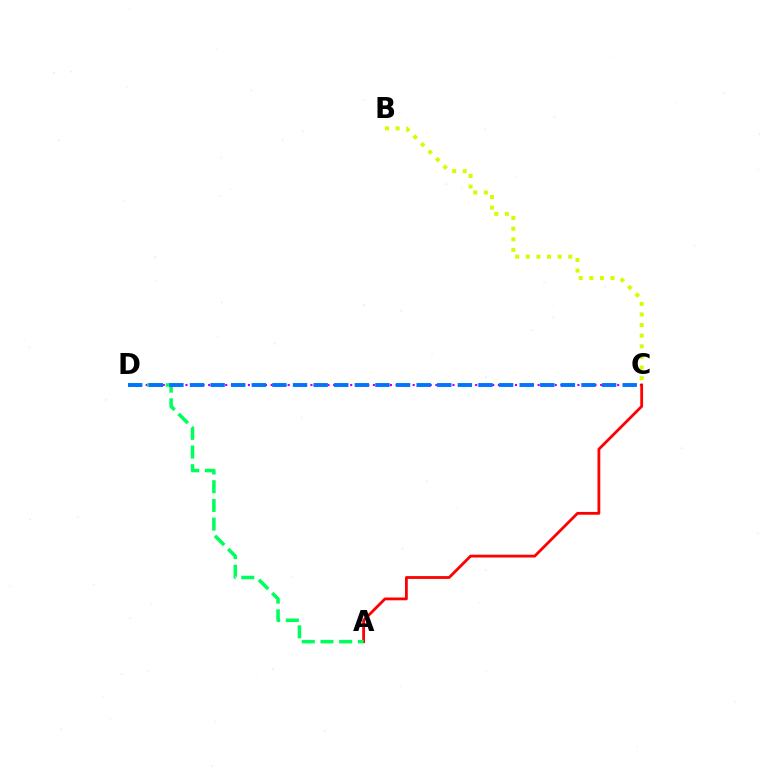{('C', 'D'): [{'color': '#b900ff', 'line_style': 'dotted', 'thickness': 1.54}, {'color': '#0074ff', 'line_style': 'dashed', 'thickness': 2.8}], ('A', 'C'): [{'color': '#ff0000', 'line_style': 'solid', 'thickness': 2.01}], ('A', 'D'): [{'color': '#00ff5c', 'line_style': 'dashed', 'thickness': 2.54}], ('B', 'C'): [{'color': '#d1ff00', 'line_style': 'dotted', 'thickness': 2.88}]}